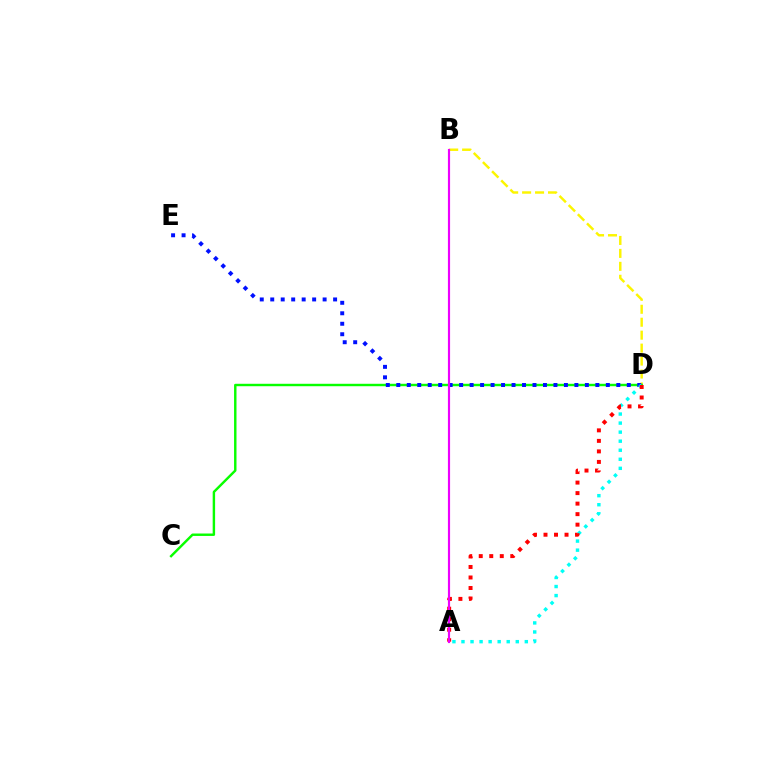{('B', 'D'): [{'color': '#fcf500', 'line_style': 'dashed', 'thickness': 1.76}], ('C', 'D'): [{'color': '#08ff00', 'line_style': 'solid', 'thickness': 1.75}], ('D', 'E'): [{'color': '#0010ff', 'line_style': 'dotted', 'thickness': 2.85}], ('A', 'D'): [{'color': '#00fff6', 'line_style': 'dotted', 'thickness': 2.46}, {'color': '#ff0000', 'line_style': 'dotted', 'thickness': 2.86}], ('A', 'B'): [{'color': '#ee00ff', 'line_style': 'solid', 'thickness': 1.56}]}